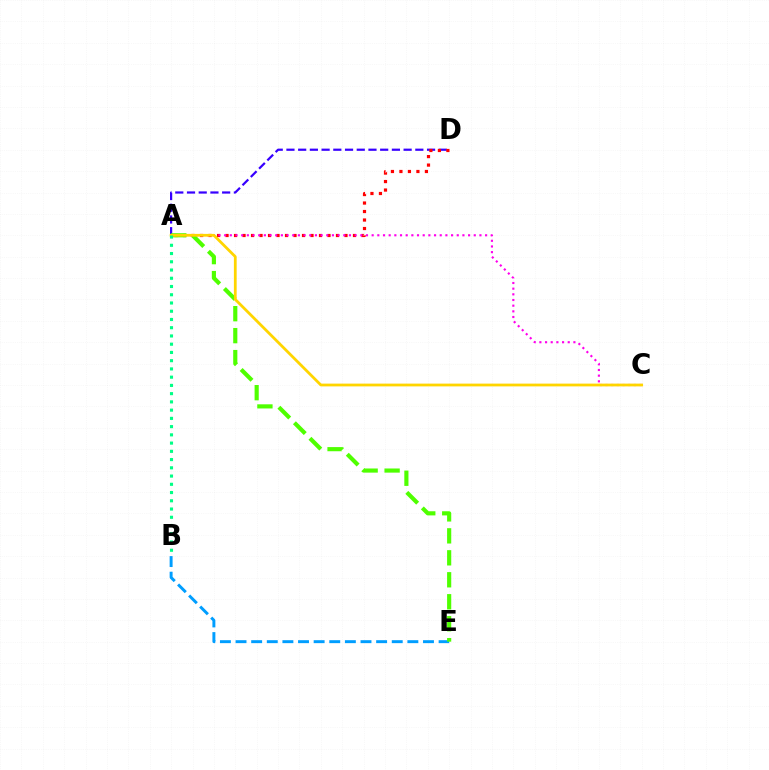{('A', 'D'): [{'color': '#3700ff', 'line_style': 'dashed', 'thickness': 1.59}, {'color': '#ff0000', 'line_style': 'dotted', 'thickness': 2.31}], ('A', 'C'): [{'color': '#ff00ed', 'line_style': 'dotted', 'thickness': 1.54}, {'color': '#ffd500', 'line_style': 'solid', 'thickness': 2.0}], ('B', 'E'): [{'color': '#009eff', 'line_style': 'dashed', 'thickness': 2.12}], ('A', 'E'): [{'color': '#4fff00', 'line_style': 'dashed', 'thickness': 2.98}], ('A', 'B'): [{'color': '#00ff86', 'line_style': 'dotted', 'thickness': 2.24}]}